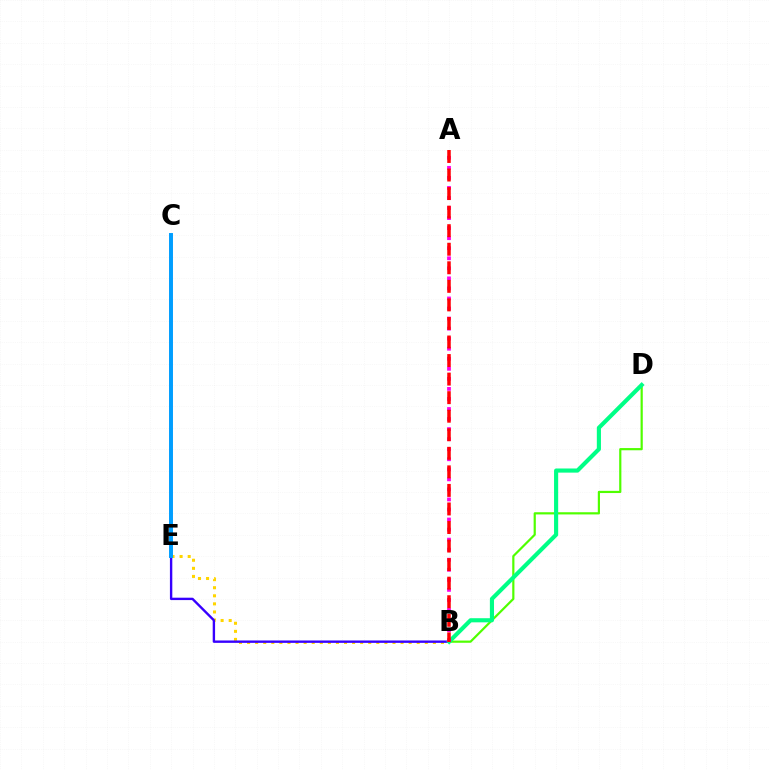{('B', 'E'): [{'color': '#ffd500', 'line_style': 'dotted', 'thickness': 2.19}, {'color': '#3700ff', 'line_style': 'solid', 'thickness': 1.72}], ('C', 'E'): [{'color': '#009eff', 'line_style': 'solid', 'thickness': 2.84}], ('B', 'D'): [{'color': '#4fff00', 'line_style': 'solid', 'thickness': 1.58}, {'color': '#00ff86', 'line_style': 'solid', 'thickness': 2.97}], ('A', 'B'): [{'color': '#ff00ed', 'line_style': 'dotted', 'thickness': 2.73}, {'color': '#ff0000', 'line_style': 'dashed', 'thickness': 2.52}]}